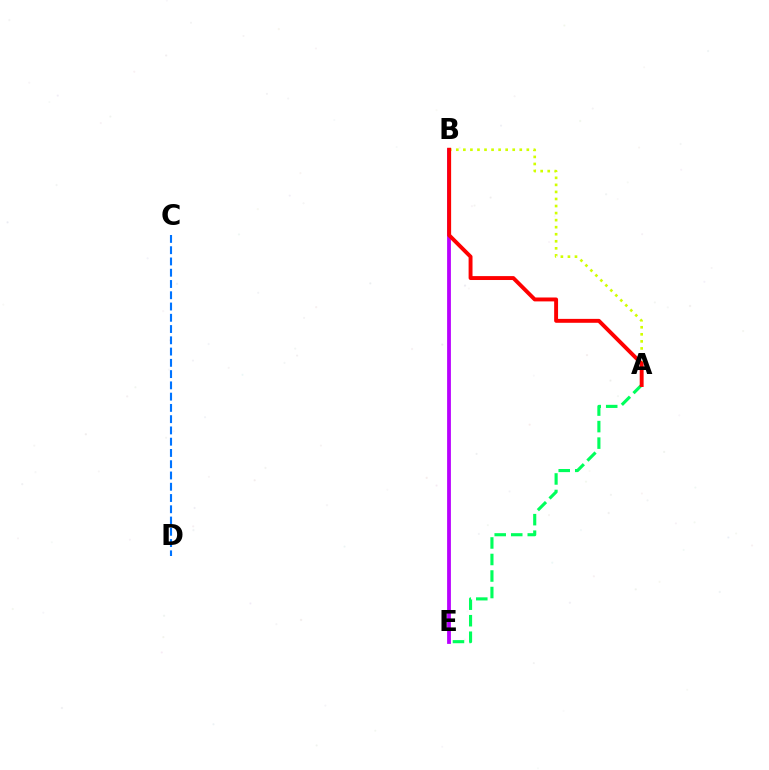{('B', 'E'): [{'color': '#b900ff', 'line_style': 'solid', 'thickness': 2.73}], ('C', 'D'): [{'color': '#0074ff', 'line_style': 'dashed', 'thickness': 1.53}], ('A', 'B'): [{'color': '#d1ff00', 'line_style': 'dotted', 'thickness': 1.92}, {'color': '#ff0000', 'line_style': 'solid', 'thickness': 2.82}], ('A', 'E'): [{'color': '#00ff5c', 'line_style': 'dashed', 'thickness': 2.24}]}